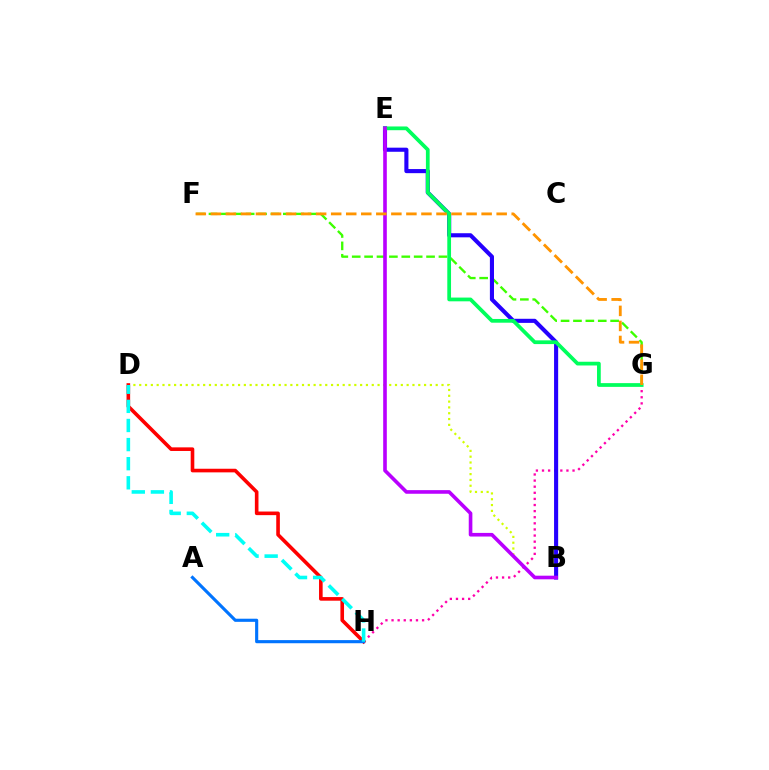{('B', 'D'): [{'color': '#d1ff00', 'line_style': 'dotted', 'thickness': 1.58}], ('G', 'H'): [{'color': '#ff00ac', 'line_style': 'dotted', 'thickness': 1.66}], ('D', 'H'): [{'color': '#ff0000', 'line_style': 'solid', 'thickness': 2.6}, {'color': '#00fff6', 'line_style': 'dashed', 'thickness': 2.6}], ('F', 'G'): [{'color': '#3dff00', 'line_style': 'dashed', 'thickness': 1.68}, {'color': '#ff9400', 'line_style': 'dashed', 'thickness': 2.04}], ('B', 'E'): [{'color': '#2500ff', 'line_style': 'solid', 'thickness': 2.95}, {'color': '#b900ff', 'line_style': 'solid', 'thickness': 2.61}], ('A', 'H'): [{'color': '#0074ff', 'line_style': 'solid', 'thickness': 2.25}], ('E', 'G'): [{'color': '#00ff5c', 'line_style': 'solid', 'thickness': 2.69}]}